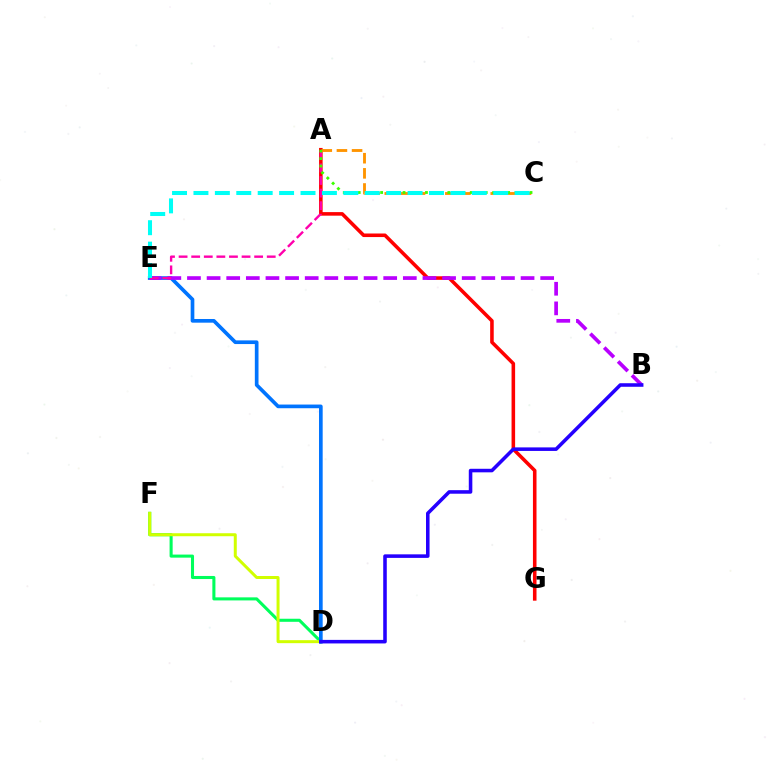{('A', 'G'): [{'color': '#ff0000', 'line_style': 'solid', 'thickness': 2.57}], ('D', 'F'): [{'color': '#00ff5c', 'line_style': 'solid', 'thickness': 2.21}, {'color': '#d1ff00', 'line_style': 'solid', 'thickness': 2.15}], ('D', 'E'): [{'color': '#0074ff', 'line_style': 'solid', 'thickness': 2.65}], ('A', 'C'): [{'color': '#ff9400', 'line_style': 'dashed', 'thickness': 2.06}, {'color': '#3dff00', 'line_style': 'dotted', 'thickness': 2.03}], ('B', 'E'): [{'color': '#b900ff', 'line_style': 'dashed', 'thickness': 2.67}], ('A', 'E'): [{'color': '#ff00ac', 'line_style': 'dashed', 'thickness': 1.71}], ('B', 'D'): [{'color': '#2500ff', 'line_style': 'solid', 'thickness': 2.56}], ('C', 'E'): [{'color': '#00fff6', 'line_style': 'dashed', 'thickness': 2.91}]}